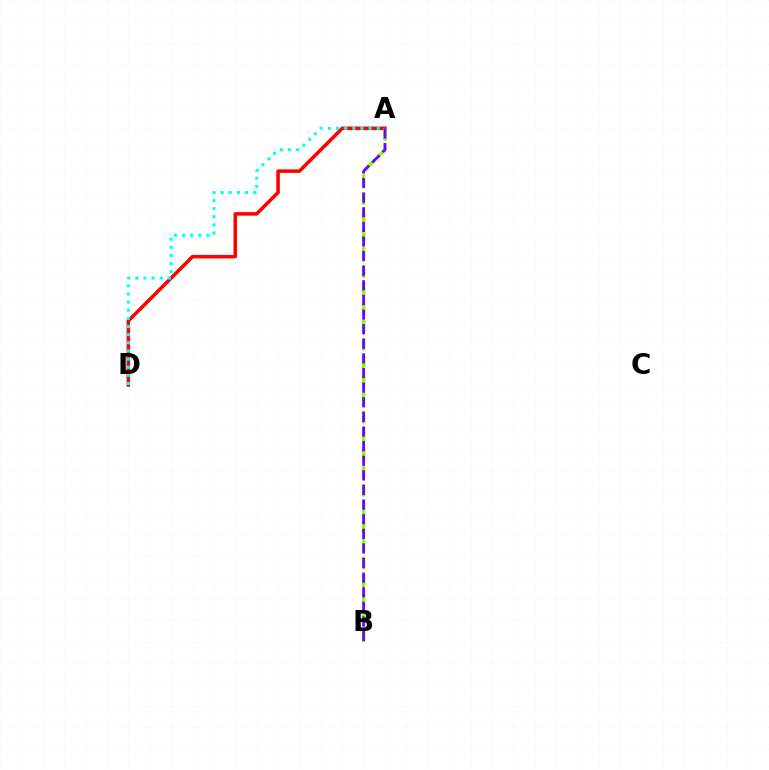{('A', 'D'): [{'color': '#ff0000', 'line_style': 'solid', 'thickness': 2.55}, {'color': '#00fff6', 'line_style': 'dotted', 'thickness': 2.21}], ('A', 'B'): [{'color': '#84ff00', 'line_style': 'dashed', 'thickness': 2.47}, {'color': '#7200ff', 'line_style': 'dashed', 'thickness': 1.99}]}